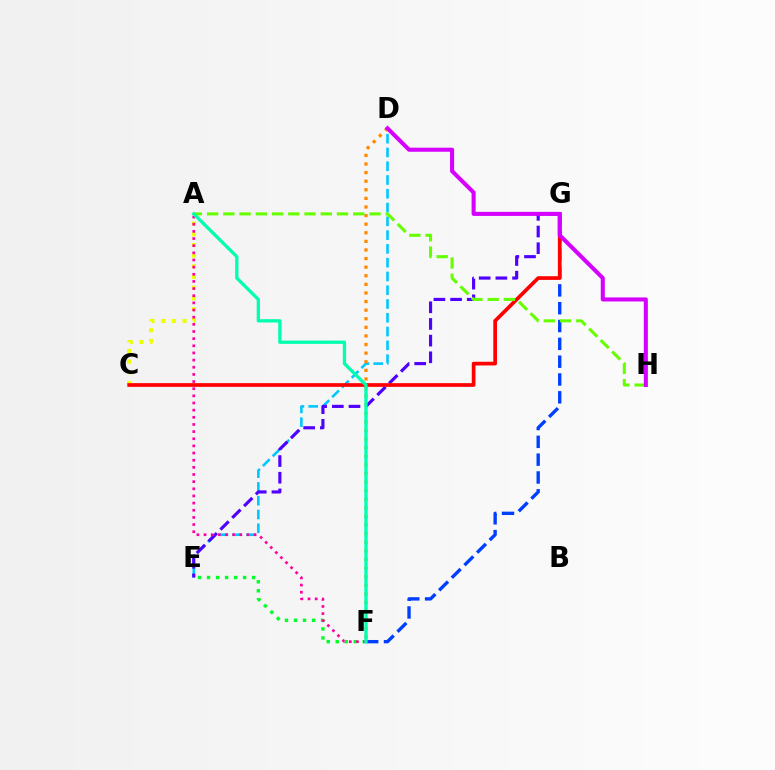{('A', 'C'): [{'color': '#eeff00', 'line_style': 'dotted', 'thickness': 2.9}], ('F', 'G'): [{'color': '#003fff', 'line_style': 'dashed', 'thickness': 2.42}], ('D', 'E'): [{'color': '#00c7ff', 'line_style': 'dashed', 'thickness': 1.87}], ('D', 'F'): [{'color': '#ff8800', 'line_style': 'dotted', 'thickness': 2.34}], ('E', 'G'): [{'color': '#4f00ff', 'line_style': 'dashed', 'thickness': 2.26}], ('C', 'G'): [{'color': '#ff0000', 'line_style': 'solid', 'thickness': 2.66}], ('E', 'F'): [{'color': '#00ff27', 'line_style': 'dotted', 'thickness': 2.45}], ('A', 'H'): [{'color': '#66ff00', 'line_style': 'dashed', 'thickness': 2.21}], ('D', 'H'): [{'color': '#d600ff', 'line_style': 'solid', 'thickness': 2.92}], ('A', 'F'): [{'color': '#ff00a0', 'line_style': 'dotted', 'thickness': 1.94}, {'color': '#00ffaf', 'line_style': 'solid', 'thickness': 2.37}]}